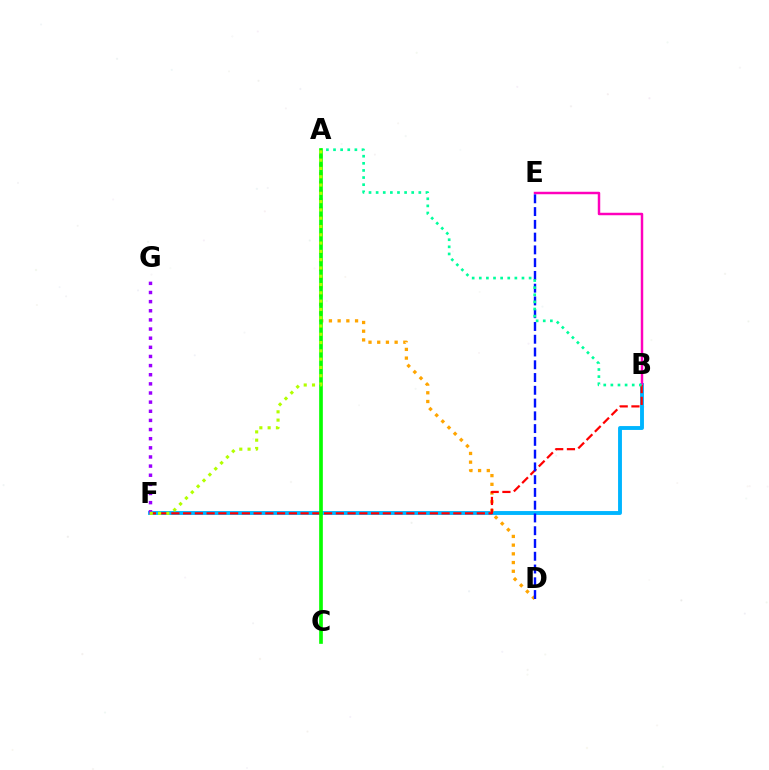{('B', 'F'): [{'color': '#00b5ff', 'line_style': 'solid', 'thickness': 2.8}, {'color': '#ff0000', 'line_style': 'dashed', 'thickness': 1.6}], ('A', 'D'): [{'color': '#ffa500', 'line_style': 'dotted', 'thickness': 2.37}], ('B', 'E'): [{'color': '#ff00bd', 'line_style': 'solid', 'thickness': 1.78}], ('D', 'E'): [{'color': '#0010ff', 'line_style': 'dashed', 'thickness': 1.73}], ('A', 'B'): [{'color': '#00ff9d', 'line_style': 'dotted', 'thickness': 1.93}], ('F', 'G'): [{'color': '#9b00ff', 'line_style': 'dotted', 'thickness': 2.48}], ('A', 'C'): [{'color': '#08ff00', 'line_style': 'solid', 'thickness': 2.64}], ('A', 'F'): [{'color': '#b3ff00', 'line_style': 'dotted', 'thickness': 2.25}]}